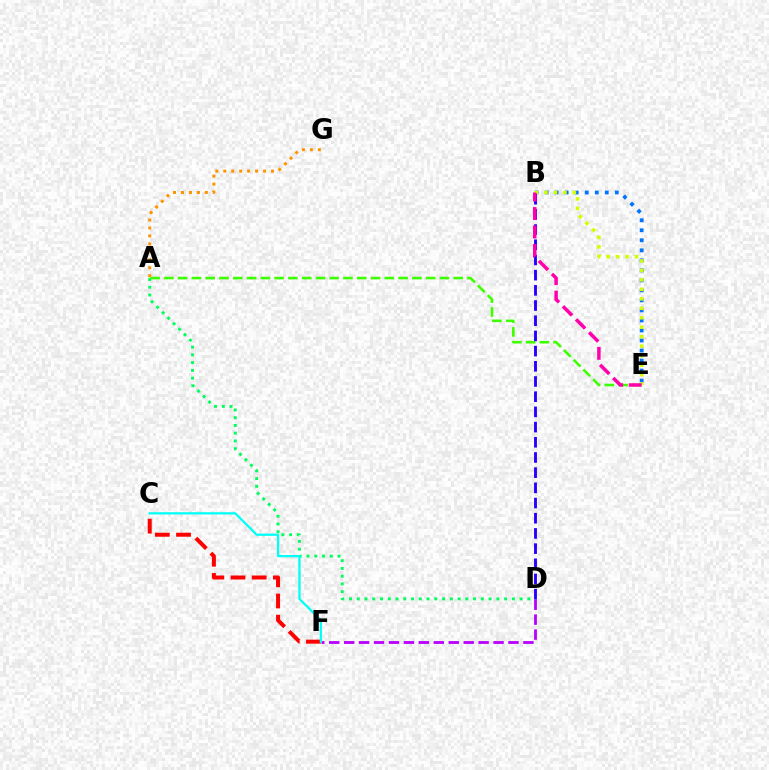{('D', 'F'): [{'color': '#b900ff', 'line_style': 'dashed', 'thickness': 2.03}], ('C', 'F'): [{'color': '#ff0000', 'line_style': 'dashed', 'thickness': 2.88}, {'color': '#00fff6', 'line_style': 'solid', 'thickness': 1.62}], ('B', 'E'): [{'color': '#0074ff', 'line_style': 'dotted', 'thickness': 2.72}, {'color': '#d1ff00', 'line_style': 'dotted', 'thickness': 2.57}, {'color': '#ff00ac', 'line_style': 'dashed', 'thickness': 2.51}], ('A', 'G'): [{'color': '#ff9400', 'line_style': 'dotted', 'thickness': 2.16}], ('A', 'D'): [{'color': '#00ff5c', 'line_style': 'dotted', 'thickness': 2.11}], ('A', 'E'): [{'color': '#3dff00', 'line_style': 'dashed', 'thickness': 1.87}], ('B', 'D'): [{'color': '#2500ff', 'line_style': 'dashed', 'thickness': 2.06}]}